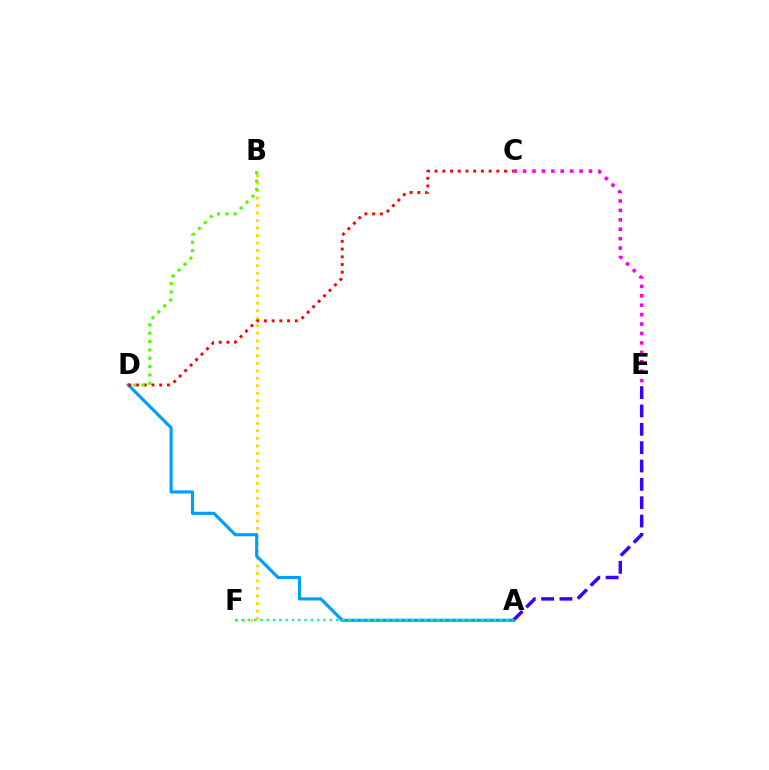{('B', 'F'): [{'color': '#ffd500', 'line_style': 'dotted', 'thickness': 2.04}], ('A', 'E'): [{'color': '#3700ff', 'line_style': 'dashed', 'thickness': 2.49}], ('A', 'D'): [{'color': '#009eff', 'line_style': 'solid', 'thickness': 2.26}], ('A', 'F'): [{'color': '#00ff86', 'line_style': 'dotted', 'thickness': 1.71}], ('C', 'D'): [{'color': '#ff0000', 'line_style': 'dotted', 'thickness': 2.1}], ('B', 'D'): [{'color': '#4fff00', 'line_style': 'dotted', 'thickness': 2.27}], ('C', 'E'): [{'color': '#ff00ed', 'line_style': 'dotted', 'thickness': 2.56}]}